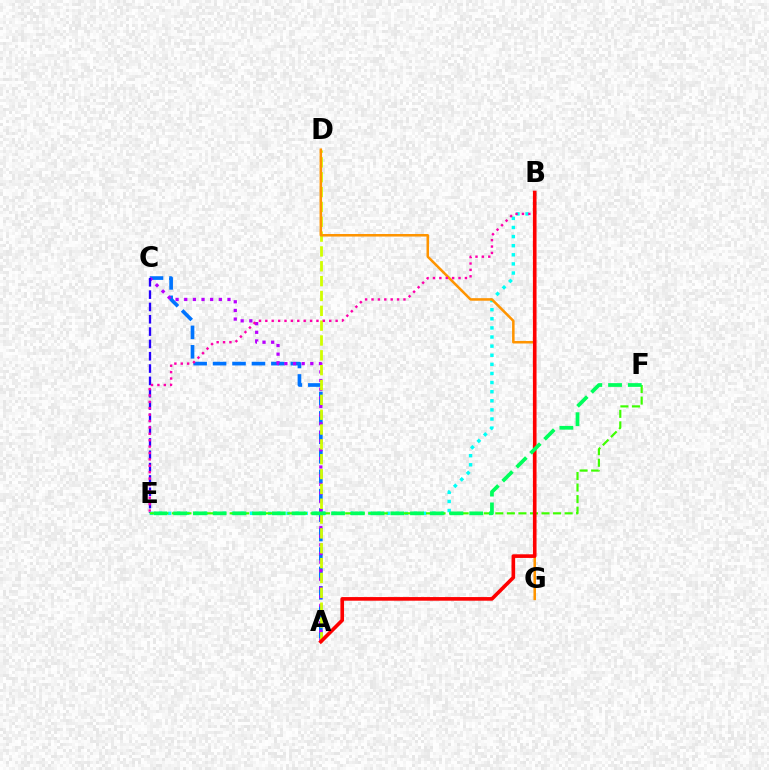{('A', 'C'): [{'color': '#0074ff', 'line_style': 'dashed', 'thickness': 2.64}, {'color': '#b900ff', 'line_style': 'dotted', 'thickness': 2.35}], ('C', 'E'): [{'color': '#2500ff', 'line_style': 'dashed', 'thickness': 1.67}], ('A', 'D'): [{'color': '#d1ff00', 'line_style': 'dashed', 'thickness': 2.02}], ('B', 'E'): [{'color': '#00fff6', 'line_style': 'dotted', 'thickness': 2.47}, {'color': '#ff00ac', 'line_style': 'dotted', 'thickness': 1.74}], ('D', 'G'): [{'color': '#ff9400', 'line_style': 'solid', 'thickness': 1.83}], ('E', 'F'): [{'color': '#3dff00', 'line_style': 'dashed', 'thickness': 1.57}, {'color': '#00ff5c', 'line_style': 'dashed', 'thickness': 2.68}], ('A', 'B'): [{'color': '#ff0000', 'line_style': 'solid', 'thickness': 2.62}]}